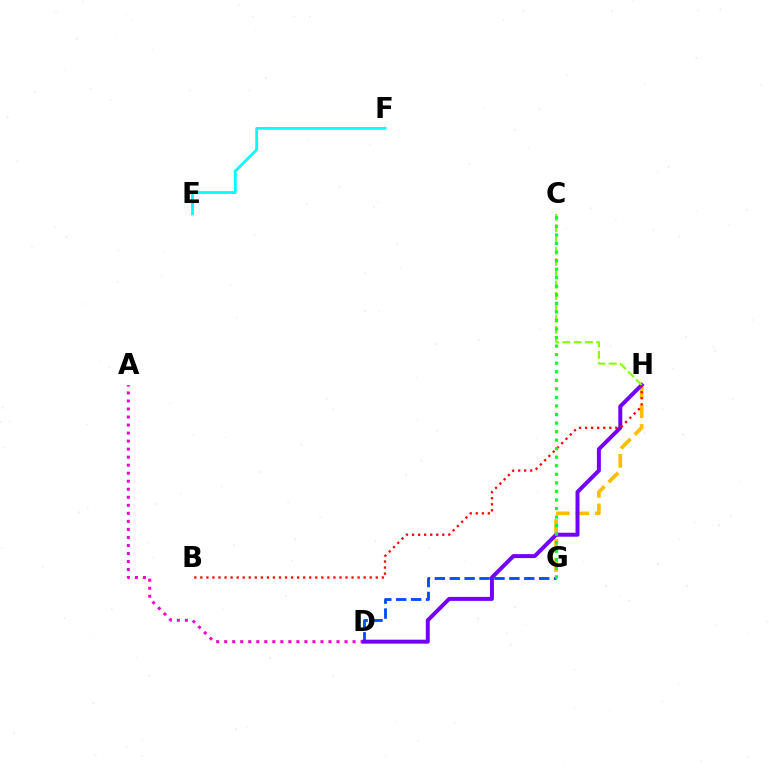{('E', 'F'): [{'color': '#00fff6', 'line_style': 'solid', 'thickness': 2.03}], ('A', 'D'): [{'color': '#ff00cf', 'line_style': 'dotted', 'thickness': 2.18}], ('G', 'H'): [{'color': '#ffbd00', 'line_style': 'dashed', 'thickness': 2.64}], ('D', 'G'): [{'color': '#004bff', 'line_style': 'dashed', 'thickness': 2.02}], ('D', 'H'): [{'color': '#7200ff', 'line_style': 'solid', 'thickness': 2.85}], ('C', 'H'): [{'color': '#84ff00', 'line_style': 'dashed', 'thickness': 1.53}], ('B', 'H'): [{'color': '#ff0000', 'line_style': 'dotted', 'thickness': 1.64}], ('C', 'G'): [{'color': '#00ff39', 'line_style': 'dotted', 'thickness': 2.32}]}